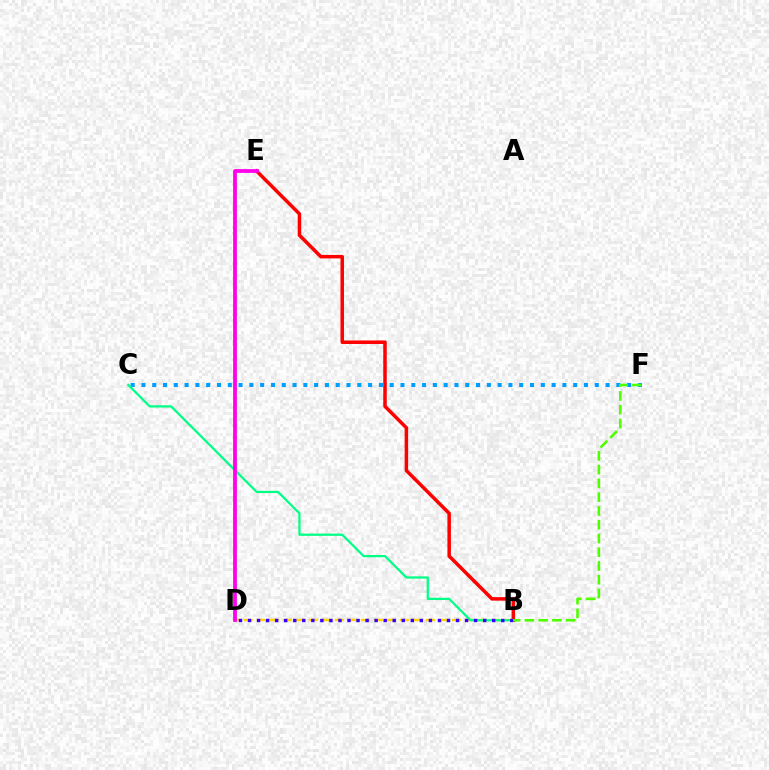{('B', 'E'): [{'color': '#ff0000', 'line_style': 'solid', 'thickness': 2.52}], ('C', 'F'): [{'color': '#009eff', 'line_style': 'dotted', 'thickness': 2.93}], ('B', 'D'): [{'color': '#ffd500', 'line_style': 'dashed', 'thickness': 1.77}, {'color': '#3700ff', 'line_style': 'dotted', 'thickness': 2.46}], ('B', 'C'): [{'color': '#00ff86', 'line_style': 'solid', 'thickness': 1.61}], ('B', 'F'): [{'color': '#4fff00', 'line_style': 'dashed', 'thickness': 1.87}], ('D', 'E'): [{'color': '#ff00ed', 'line_style': 'solid', 'thickness': 2.72}]}